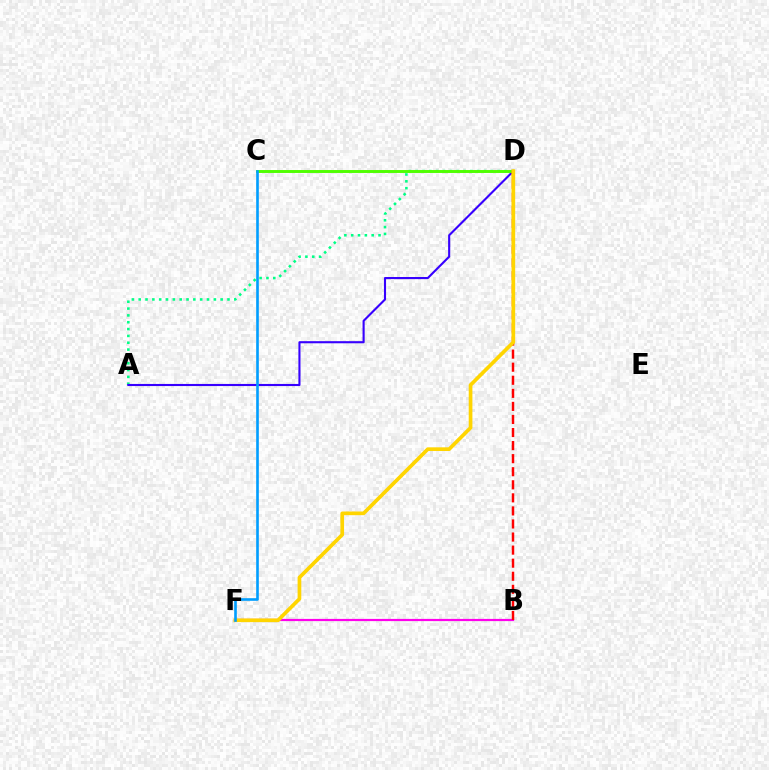{('A', 'D'): [{'color': '#00ff86', 'line_style': 'dotted', 'thickness': 1.86}, {'color': '#3700ff', 'line_style': 'solid', 'thickness': 1.52}], ('B', 'F'): [{'color': '#ff00ed', 'line_style': 'solid', 'thickness': 1.58}], ('C', 'D'): [{'color': '#4fff00', 'line_style': 'solid', 'thickness': 2.11}], ('B', 'D'): [{'color': '#ff0000', 'line_style': 'dashed', 'thickness': 1.77}], ('D', 'F'): [{'color': '#ffd500', 'line_style': 'solid', 'thickness': 2.65}], ('C', 'F'): [{'color': '#009eff', 'line_style': 'solid', 'thickness': 1.9}]}